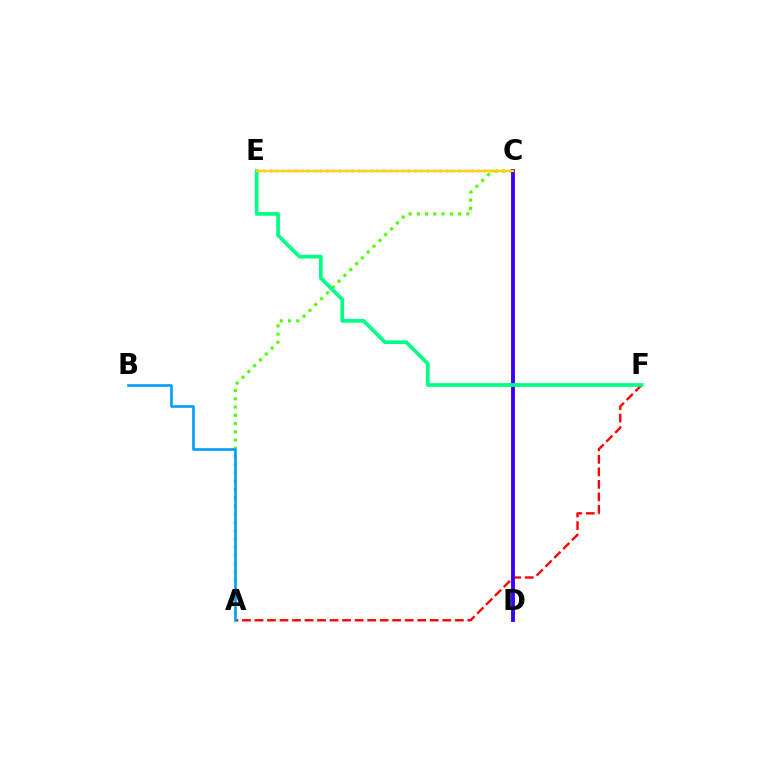{('A', 'F'): [{'color': '#ff0000', 'line_style': 'dashed', 'thickness': 1.7}], ('C', 'E'): [{'color': '#ff00ed', 'line_style': 'dotted', 'thickness': 1.71}, {'color': '#ffd500', 'line_style': 'solid', 'thickness': 1.78}], ('A', 'C'): [{'color': '#4fff00', 'line_style': 'dotted', 'thickness': 2.24}], ('A', 'B'): [{'color': '#009eff', 'line_style': 'solid', 'thickness': 1.89}], ('C', 'D'): [{'color': '#3700ff', 'line_style': 'solid', 'thickness': 2.78}], ('E', 'F'): [{'color': '#00ff86', 'line_style': 'solid', 'thickness': 2.66}]}